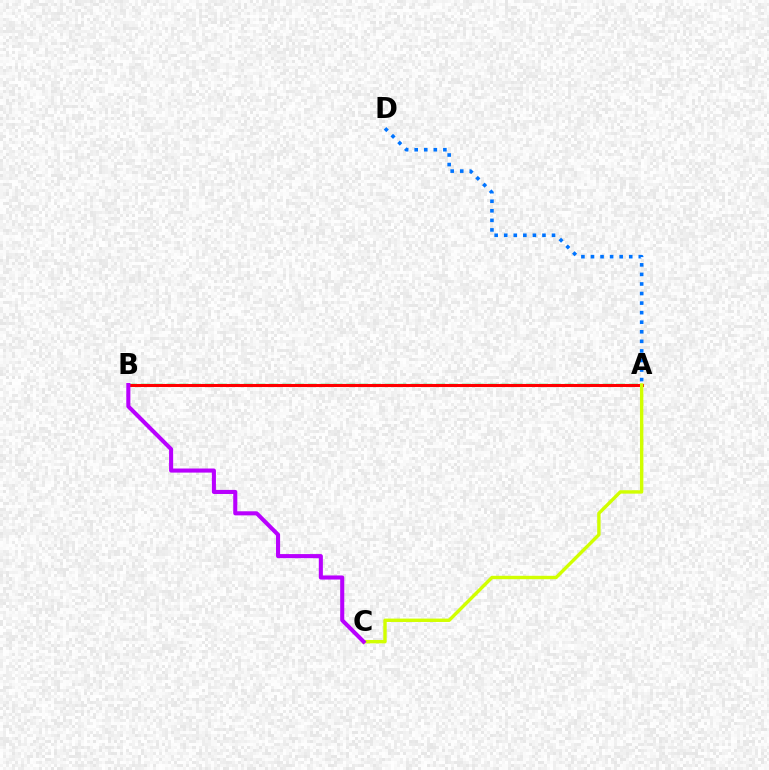{('A', 'B'): [{'color': '#00ff5c', 'line_style': 'dashed', 'thickness': 1.74}, {'color': '#ff0000', 'line_style': 'solid', 'thickness': 2.2}], ('A', 'D'): [{'color': '#0074ff', 'line_style': 'dotted', 'thickness': 2.6}], ('A', 'C'): [{'color': '#d1ff00', 'line_style': 'solid', 'thickness': 2.44}], ('B', 'C'): [{'color': '#b900ff', 'line_style': 'solid', 'thickness': 2.94}]}